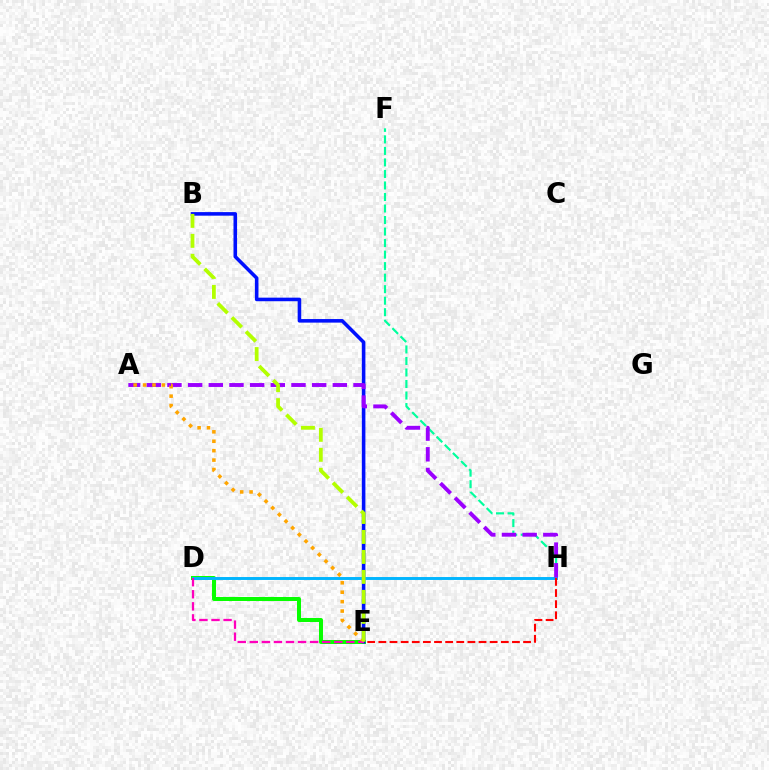{('F', 'H'): [{'color': '#00ff9d', 'line_style': 'dashed', 'thickness': 1.57}], ('D', 'E'): [{'color': '#08ff00', 'line_style': 'solid', 'thickness': 2.88}, {'color': '#ff00bd', 'line_style': 'dashed', 'thickness': 1.64}], ('B', 'E'): [{'color': '#0010ff', 'line_style': 'solid', 'thickness': 2.57}, {'color': '#b3ff00', 'line_style': 'dashed', 'thickness': 2.71}], ('D', 'H'): [{'color': '#00b5ff', 'line_style': 'solid', 'thickness': 2.11}], ('A', 'H'): [{'color': '#9b00ff', 'line_style': 'dashed', 'thickness': 2.81}], ('A', 'E'): [{'color': '#ffa500', 'line_style': 'dotted', 'thickness': 2.56}], ('E', 'H'): [{'color': '#ff0000', 'line_style': 'dashed', 'thickness': 1.51}]}